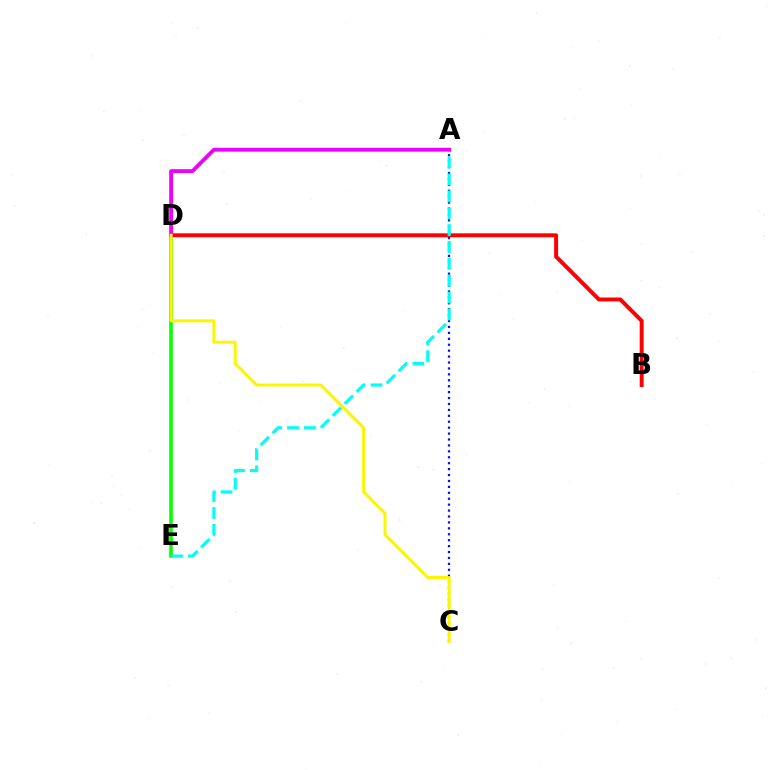{('A', 'C'): [{'color': '#0010ff', 'line_style': 'dotted', 'thickness': 1.61}], ('B', 'D'): [{'color': '#ff0000', 'line_style': 'solid', 'thickness': 2.83}], ('D', 'E'): [{'color': '#08ff00', 'line_style': 'solid', 'thickness': 2.57}], ('A', 'E'): [{'color': '#00fff6', 'line_style': 'dashed', 'thickness': 2.29}], ('A', 'D'): [{'color': '#ee00ff', 'line_style': 'solid', 'thickness': 2.76}], ('C', 'D'): [{'color': '#fcf500', 'line_style': 'solid', 'thickness': 2.12}]}